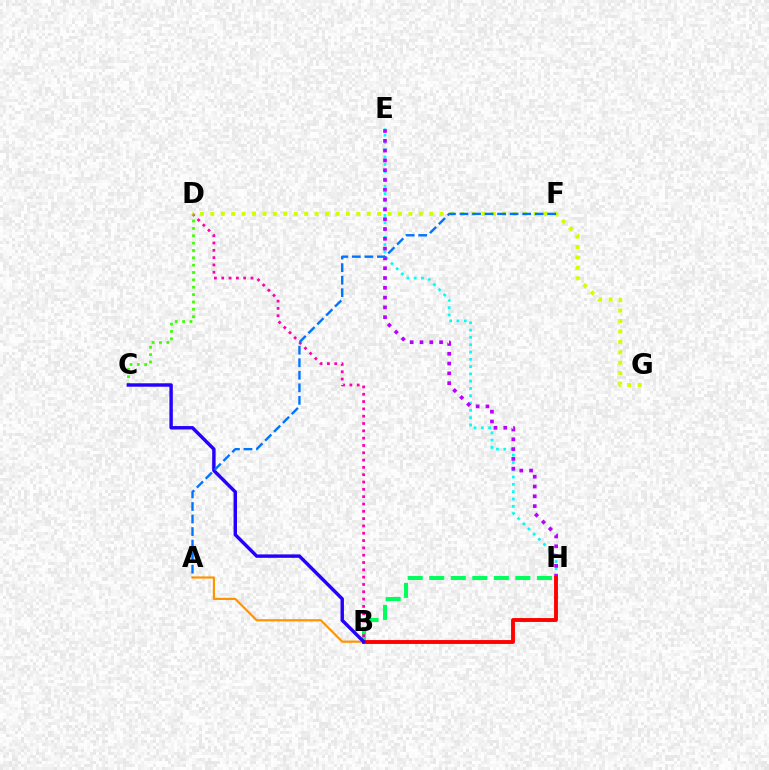{('B', 'H'): [{'color': '#00ff5c', 'line_style': 'dashed', 'thickness': 2.93}, {'color': '#ff0000', 'line_style': 'solid', 'thickness': 2.79}], ('B', 'D'): [{'color': '#ff00ac', 'line_style': 'dotted', 'thickness': 1.99}], ('A', 'B'): [{'color': '#ff9400', 'line_style': 'solid', 'thickness': 1.58}], ('E', 'H'): [{'color': '#00fff6', 'line_style': 'dotted', 'thickness': 1.98}, {'color': '#b900ff', 'line_style': 'dotted', 'thickness': 2.66}], ('C', 'D'): [{'color': '#3dff00', 'line_style': 'dotted', 'thickness': 2.0}], ('D', 'G'): [{'color': '#d1ff00', 'line_style': 'dotted', 'thickness': 2.83}], ('B', 'C'): [{'color': '#2500ff', 'line_style': 'solid', 'thickness': 2.47}], ('A', 'F'): [{'color': '#0074ff', 'line_style': 'dashed', 'thickness': 1.7}]}